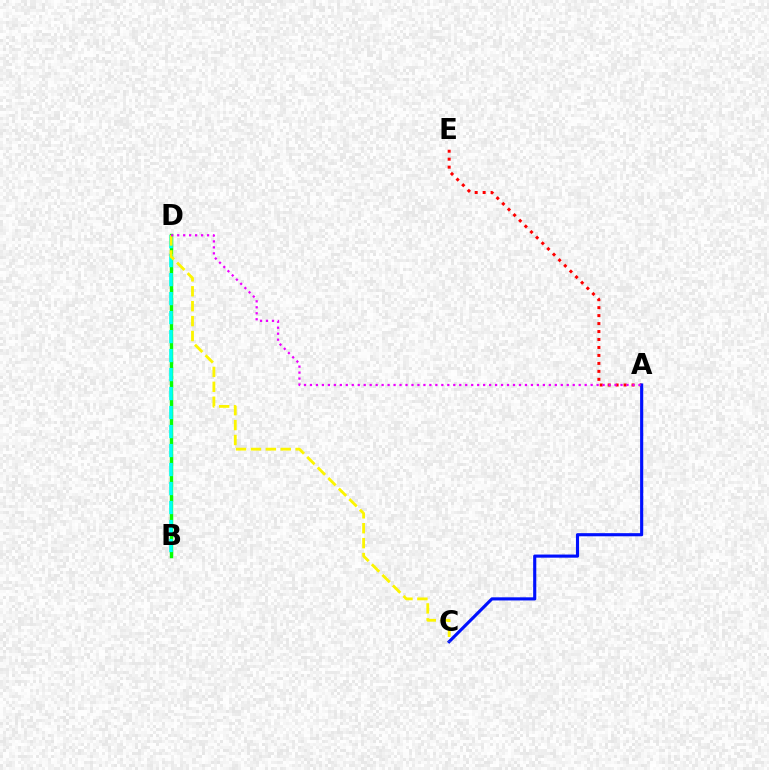{('B', 'D'): [{'color': '#08ff00', 'line_style': 'solid', 'thickness': 2.44}, {'color': '#00fff6', 'line_style': 'dashed', 'thickness': 2.58}], ('A', 'E'): [{'color': '#ff0000', 'line_style': 'dotted', 'thickness': 2.16}], ('A', 'C'): [{'color': '#0010ff', 'line_style': 'solid', 'thickness': 2.25}], ('C', 'D'): [{'color': '#fcf500', 'line_style': 'dashed', 'thickness': 2.03}], ('A', 'D'): [{'color': '#ee00ff', 'line_style': 'dotted', 'thickness': 1.62}]}